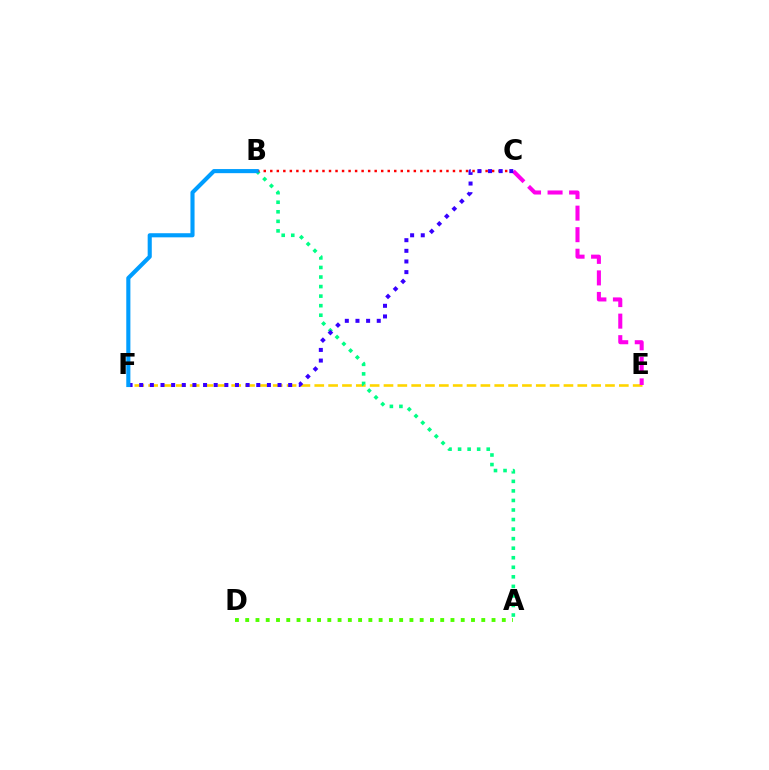{('E', 'F'): [{'color': '#ffd500', 'line_style': 'dashed', 'thickness': 1.88}], ('A', 'D'): [{'color': '#4fff00', 'line_style': 'dotted', 'thickness': 2.79}], ('C', 'E'): [{'color': '#ff00ed', 'line_style': 'dashed', 'thickness': 2.93}], ('A', 'B'): [{'color': '#00ff86', 'line_style': 'dotted', 'thickness': 2.59}], ('B', 'C'): [{'color': '#ff0000', 'line_style': 'dotted', 'thickness': 1.77}], ('C', 'F'): [{'color': '#3700ff', 'line_style': 'dotted', 'thickness': 2.89}], ('B', 'F'): [{'color': '#009eff', 'line_style': 'solid', 'thickness': 2.96}]}